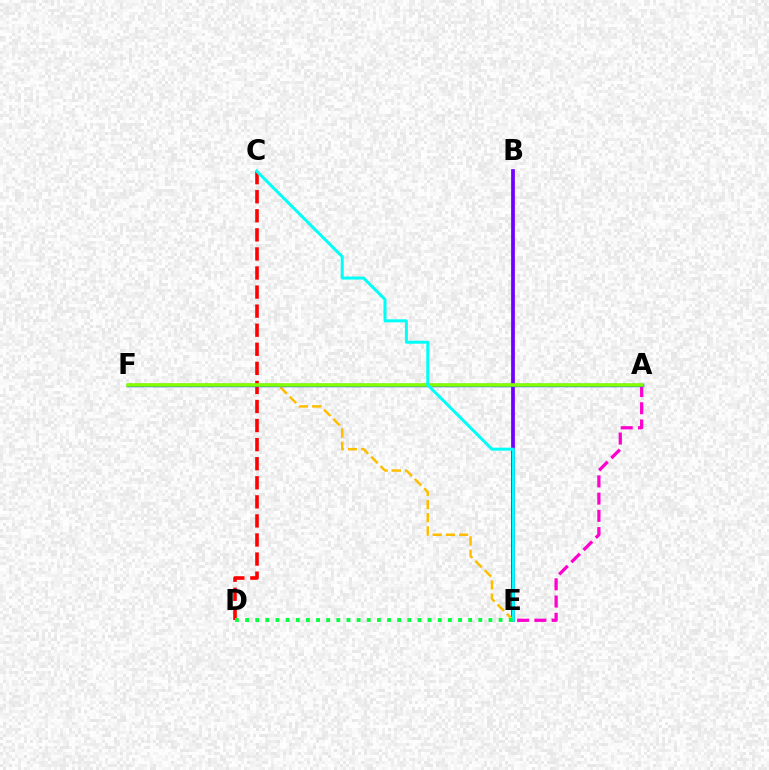{('B', 'E'): [{'color': '#7200ff', 'line_style': 'solid', 'thickness': 2.69}], ('A', 'E'): [{'color': '#ff00cf', 'line_style': 'dashed', 'thickness': 2.34}], ('C', 'D'): [{'color': '#ff0000', 'line_style': 'dashed', 'thickness': 2.59}], ('E', 'F'): [{'color': '#ffbd00', 'line_style': 'dashed', 'thickness': 1.79}], ('A', 'F'): [{'color': '#004bff', 'line_style': 'solid', 'thickness': 2.44}, {'color': '#84ff00', 'line_style': 'solid', 'thickness': 2.54}], ('C', 'E'): [{'color': '#00fff6', 'line_style': 'solid', 'thickness': 2.16}], ('D', 'E'): [{'color': '#00ff39', 'line_style': 'dotted', 'thickness': 2.76}]}